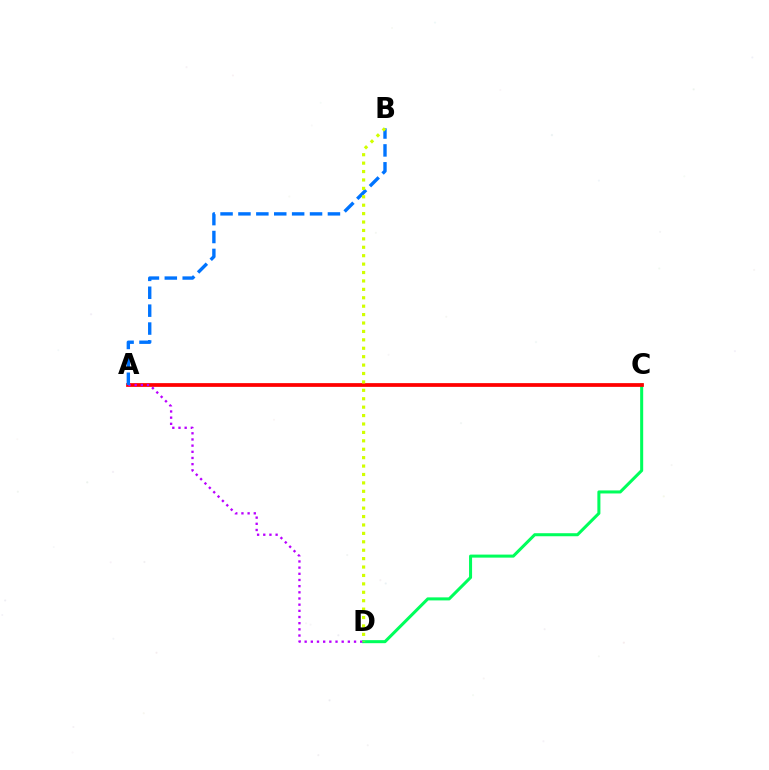{('C', 'D'): [{'color': '#00ff5c', 'line_style': 'solid', 'thickness': 2.19}], ('A', 'C'): [{'color': '#ff0000', 'line_style': 'solid', 'thickness': 2.7}], ('A', 'D'): [{'color': '#b900ff', 'line_style': 'dotted', 'thickness': 1.68}], ('A', 'B'): [{'color': '#0074ff', 'line_style': 'dashed', 'thickness': 2.43}], ('B', 'D'): [{'color': '#d1ff00', 'line_style': 'dotted', 'thickness': 2.29}]}